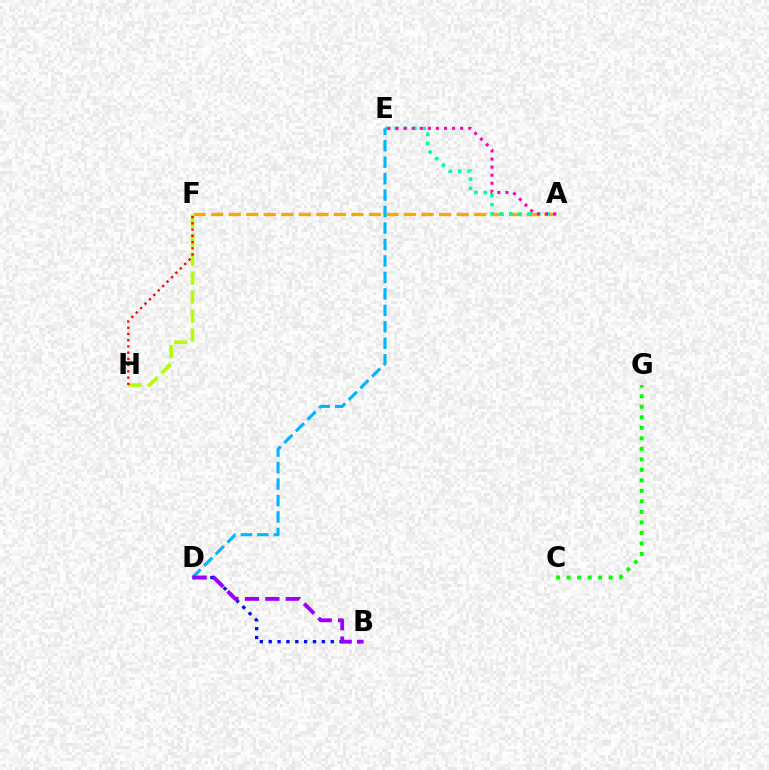{('A', 'F'): [{'color': '#ffa500', 'line_style': 'dashed', 'thickness': 2.38}], ('F', 'H'): [{'color': '#b3ff00', 'line_style': 'dashed', 'thickness': 2.58}, {'color': '#ff0000', 'line_style': 'dotted', 'thickness': 1.69}], ('A', 'E'): [{'color': '#00ff9d', 'line_style': 'dotted', 'thickness': 2.55}, {'color': '#ff00bd', 'line_style': 'dotted', 'thickness': 2.19}], ('B', 'D'): [{'color': '#0010ff', 'line_style': 'dotted', 'thickness': 2.41}, {'color': '#9b00ff', 'line_style': 'dashed', 'thickness': 2.77}], ('C', 'G'): [{'color': '#08ff00', 'line_style': 'dotted', 'thickness': 2.86}], ('D', 'E'): [{'color': '#00b5ff', 'line_style': 'dashed', 'thickness': 2.24}]}